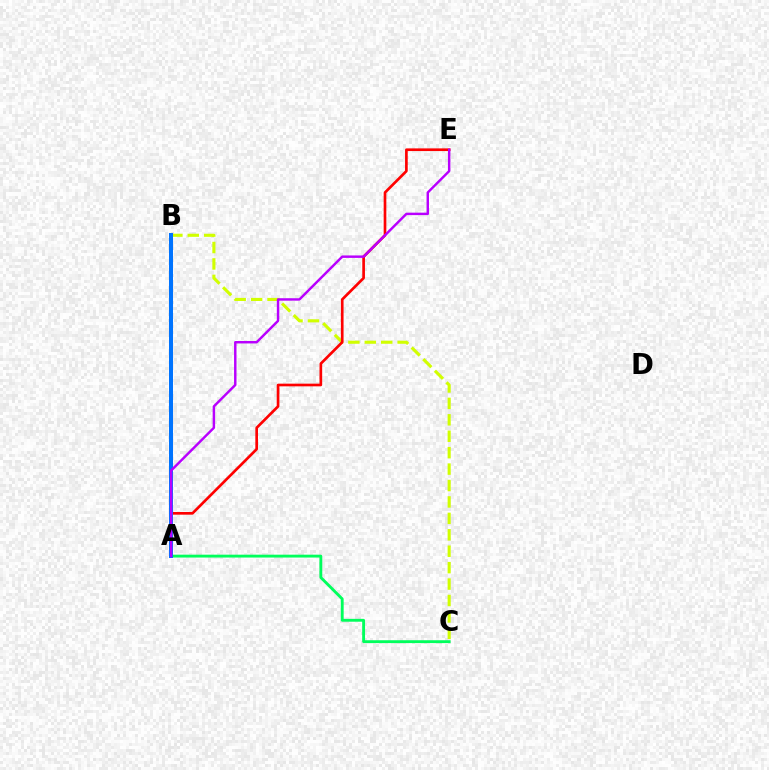{('B', 'C'): [{'color': '#d1ff00', 'line_style': 'dashed', 'thickness': 2.23}], ('A', 'C'): [{'color': '#00ff5c', 'line_style': 'solid', 'thickness': 2.06}], ('A', 'E'): [{'color': '#ff0000', 'line_style': 'solid', 'thickness': 1.93}, {'color': '#b900ff', 'line_style': 'solid', 'thickness': 1.76}], ('A', 'B'): [{'color': '#0074ff', 'line_style': 'solid', 'thickness': 2.88}]}